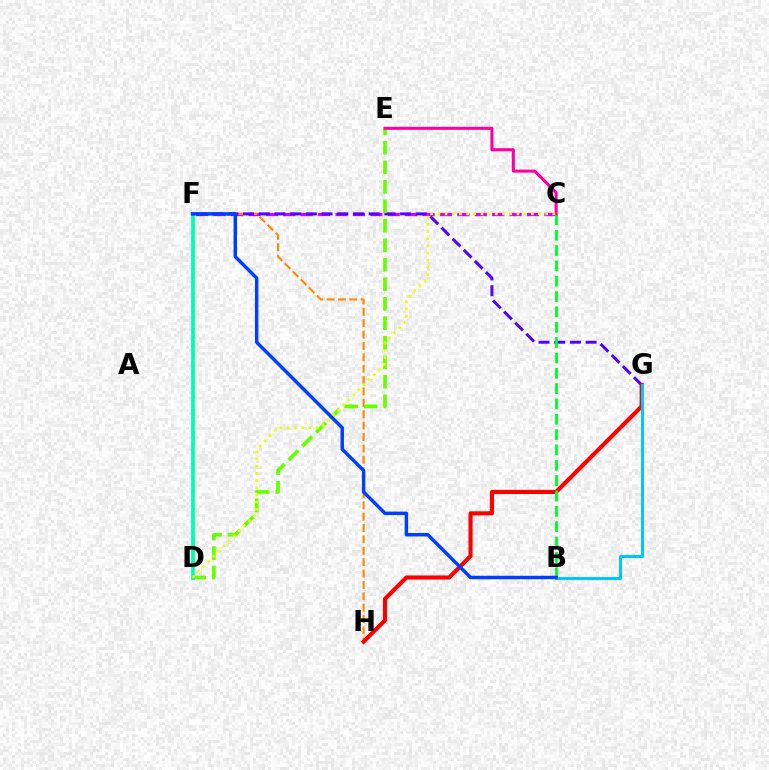{('C', 'F'): [{'color': '#d600ff', 'line_style': 'dashed', 'thickness': 2.36}], ('F', 'H'): [{'color': '#ff8800', 'line_style': 'dashed', 'thickness': 1.55}], ('F', 'G'): [{'color': '#4f00ff', 'line_style': 'dashed', 'thickness': 2.13}], ('D', 'E'): [{'color': '#66ff00', 'line_style': 'dashed', 'thickness': 2.65}], ('G', 'H'): [{'color': '#ff0000', 'line_style': 'solid', 'thickness': 2.97}], ('B', 'C'): [{'color': '#00ff27', 'line_style': 'dashed', 'thickness': 2.08}], ('B', 'G'): [{'color': '#00c7ff', 'line_style': 'solid', 'thickness': 2.17}], ('D', 'F'): [{'color': '#00ffaf', 'line_style': 'solid', 'thickness': 2.73}], ('C', 'E'): [{'color': '#ff00a0', 'line_style': 'solid', 'thickness': 2.2}], ('C', 'D'): [{'color': '#eeff00', 'line_style': 'dotted', 'thickness': 1.95}], ('B', 'F'): [{'color': '#003fff', 'line_style': 'solid', 'thickness': 2.49}]}